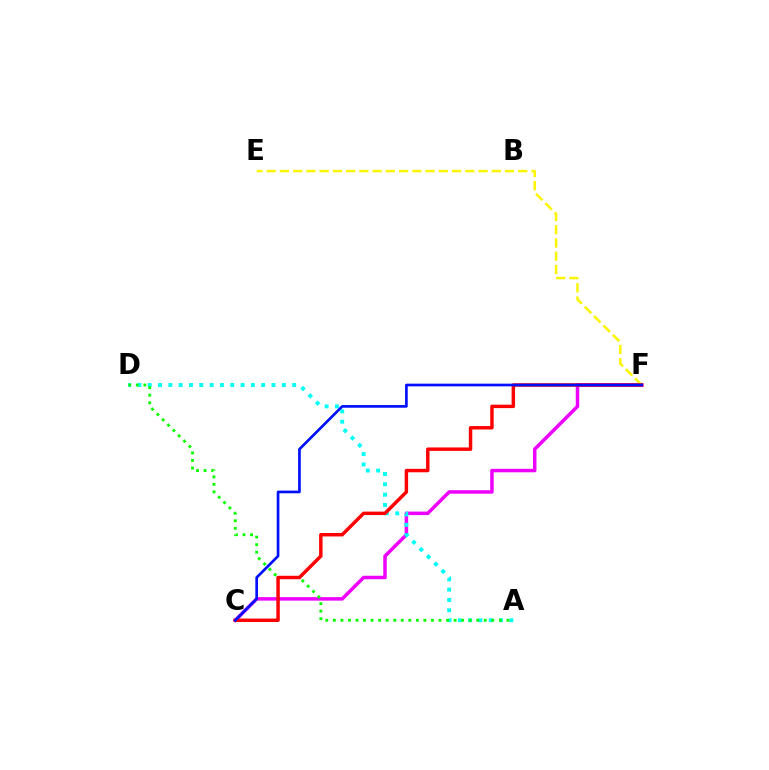{('C', 'F'): [{'color': '#ee00ff', 'line_style': 'solid', 'thickness': 2.52}, {'color': '#ff0000', 'line_style': 'solid', 'thickness': 2.48}, {'color': '#0010ff', 'line_style': 'solid', 'thickness': 1.93}], ('E', 'F'): [{'color': '#fcf500', 'line_style': 'dashed', 'thickness': 1.8}], ('A', 'D'): [{'color': '#00fff6', 'line_style': 'dotted', 'thickness': 2.8}, {'color': '#08ff00', 'line_style': 'dotted', 'thickness': 2.05}]}